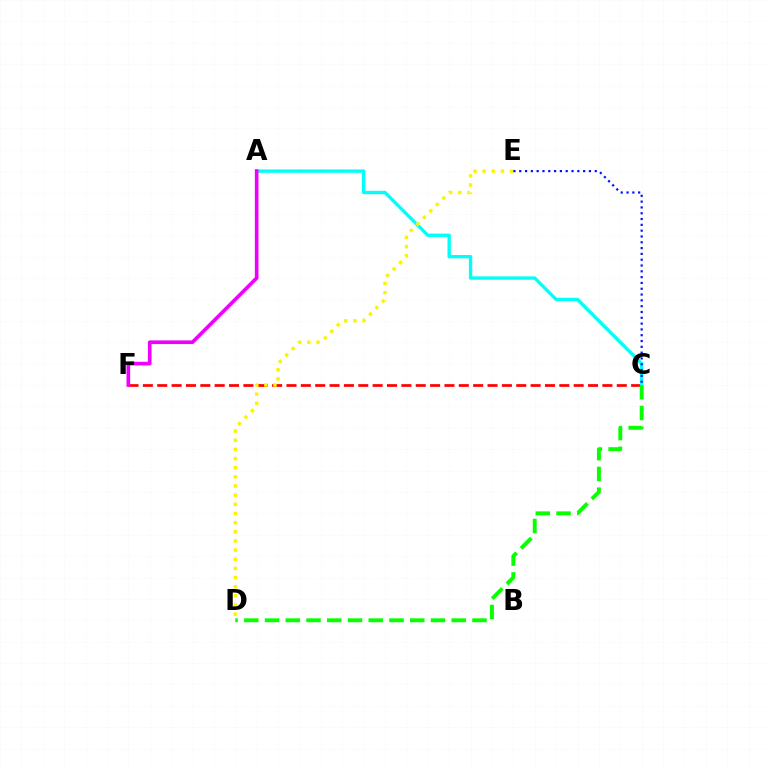{('C', 'F'): [{'color': '#ff0000', 'line_style': 'dashed', 'thickness': 1.95}], ('A', 'C'): [{'color': '#00fff6', 'line_style': 'solid', 'thickness': 2.41}], ('A', 'F'): [{'color': '#ee00ff', 'line_style': 'solid', 'thickness': 2.63}], ('D', 'E'): [{'color': '#fcf500', 'line_style': 'dotted', 'thickness': 2.49}], ('C', 'E'): [{'color': '#0010ff', 'line_style': 'dotted', 'thickness': 1.58}], ('C', 'D'): [{'color': '#08ff00', 'line_style': 'dashed', 'thickness': 2.82}]}